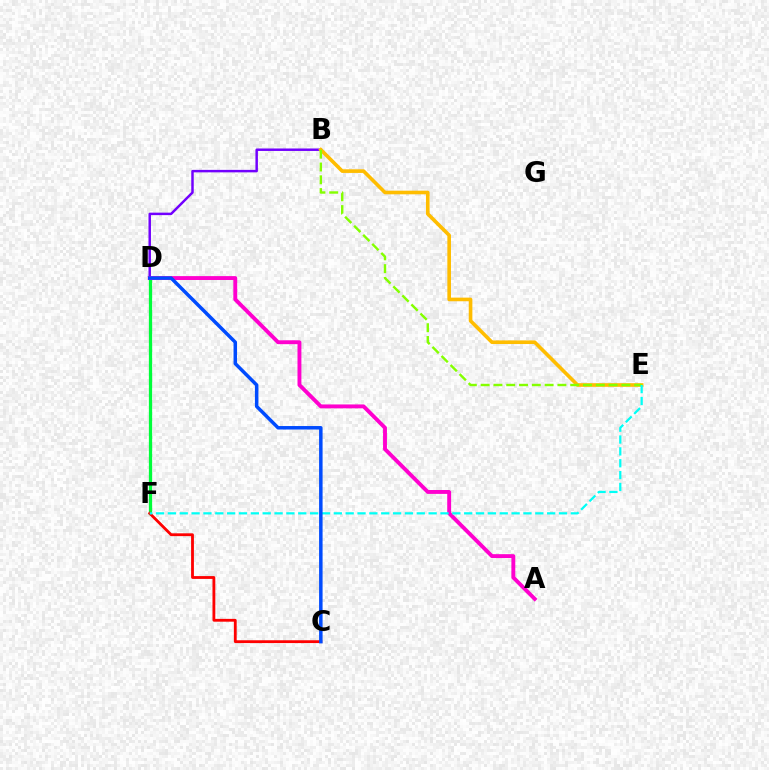{('D', 'F'): [{'color': '#00ff39', 'line_style': 'solid', 'thickness': 2.35}], ('B', 'D'): [{'color': '#7200ff', 'line_style': 'solid', 'thickness': 1.78}], ('B', 'E'): [{'color': '#ffbd00', 'line_style': 'solid', 'thickness': 2.61}, {'color': '#84ff00', 'line_style': 'dashed', 'thickness': 1.74}], ('A', 'D'): [{'color': '#ff00cf', 'line_style': 'solid', 'thickness': 2.8}], ('C', 'F'): [{'color': '#ff0000', 'line_style': 'solid', 'thickness': 2.03}], ('E', 'F'): [{'color': '#00fff6', 'line_style': 'dashed', 'thickness': 1.61}], ('C', 'D'): [{'color': '#004bff', 'line_style': 'solid', 'thickness': 2.51}]}